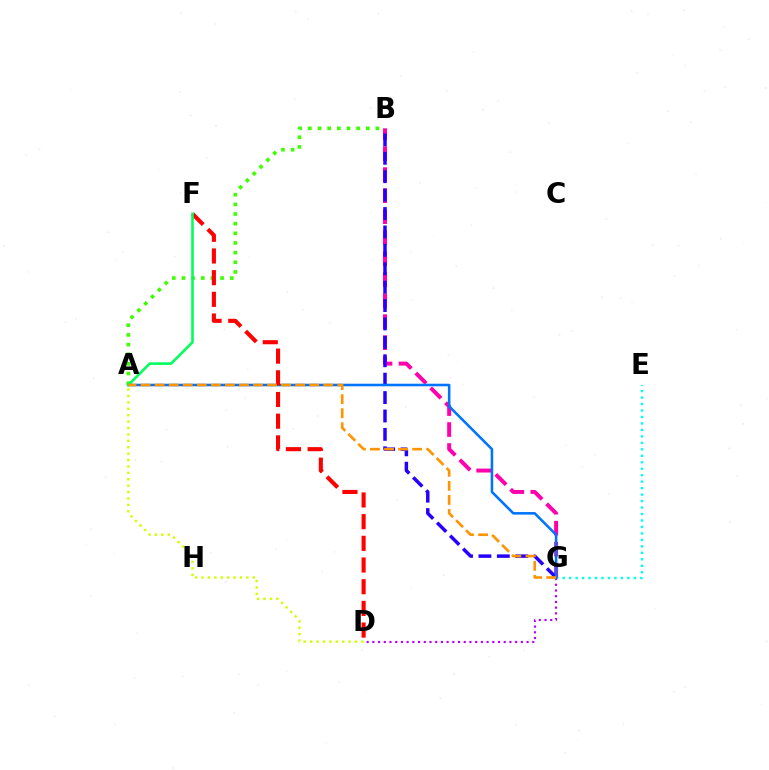{('E', 'G'): [{'color': '#00fff6', 'line_style': 'dotted', 'thickness': 1.76}], ('D', 'G'): [{'color': '#b900ff', 'line_style': 'dotted', 'thickness': 1.55}], ('A', 'B'): [{'color': '#3dff00', 'line_style': 'dotted', 'thickness': 2.62}], ('B', 'G'): [{'color': '#ff00ac', 'line_style': 'dashed', 'thickness': 2.85}, {'color': '#2500ff', 'line_style': 'dashed', 'thickness': 2.5}], ('A', 'G'): [{'color': '#0074ff', 'line_style': 'solid', 'thickness': 1.85}, {'color': '#ff9400', 'line_style': 'dashed', 'thickness': 1.91}], ('D', 'F'): [{'color': '#ff0000', 'line_style': 'dashed', 'thickness': 2.95}], ('A', 'F'): [{'color': '#00ff5c', 'line_style': 'solid', 'thickness': 1.87}], ('A', 'D'): [{'color': '#d1ff00', 'line_style': 'dotted', 'thickness': 1.74}]}